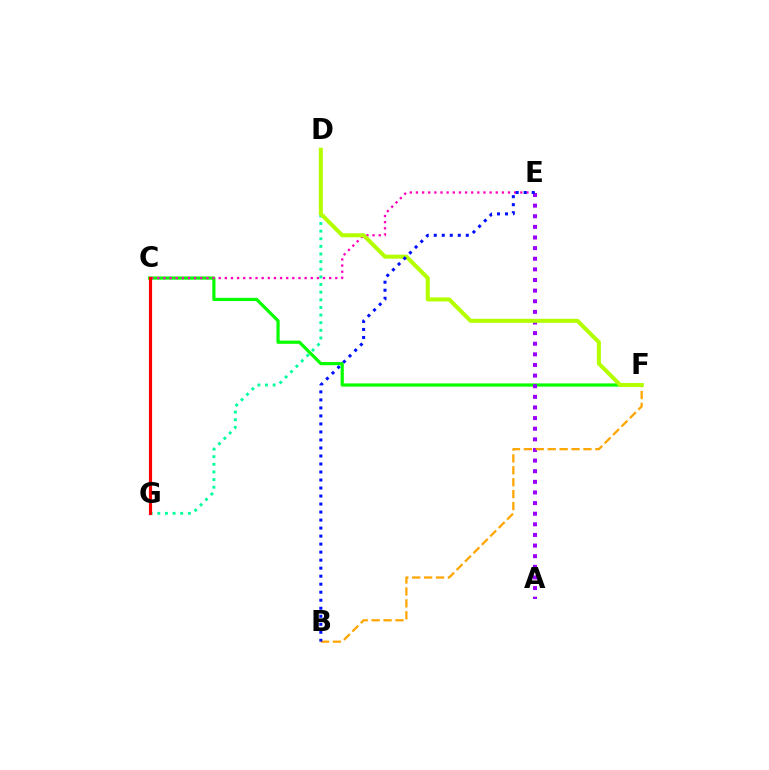{('C', 'G'): [{'color': '#00b5ff', 'line_style': 'dashed', 'thickness': 1.95}, {'color': '#ff0000', 'line_style': 'solid', 'thickness': 2.28}], ('C', 'F'): [{'color': '#08ff00', 'line_style': 'solid', 'thickness': 2.3}], ('A', 'E'): [{'color': '#9b00ff', 'line_style': 'dotted', 'thickness': 2.89}], ('B', 'F'): [{'color': '#ffa500', 'line_style': 'dashed', 'thickness': 1.62}], ('C', 'E'): [{'color': '#ff00bd', 'line_style': 'dotted', 'thickness': 1.67}], ('D', 'G'): [{'color': '#00ff9d', 'line_style': 'dotted', 'thickness': 2.07}], ('D', 'F'): [{'color': '#b3ff00', 'line_style': 'solid', 'thickness': 2.9}], ('B', 'E'): [{'color': '#0010ff', 'line_style': 'dotted', 'thickness': 2.18}]}